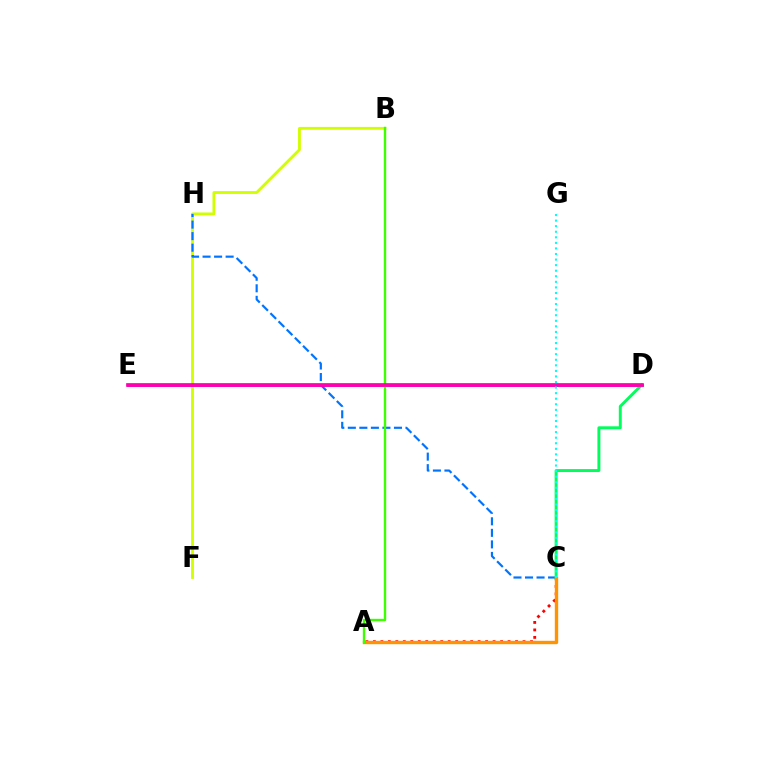{('A', 'C'): [{'color': '#ff0000', 'line_style': 'dotted', 'thickness': 2.03}, {'color': '#ff9400', 'line_style': 'solid', 'thickness': 2.43}], ('B', 'F'): [{'color': '#d1ff00', 'line_style': 'solid', 'thickness': 2.04}], ('C', 'H'): [{'color': '#0074ff', 'line_style': 'dashed', 'thickness': 1.57}], ('D', 'E'): [{'color': '#b900ff', 'line_style': 'solid', 'thickness': 1.86}, {'color': '#2500ff', 'line_style': 'solid', 'thickness': 1.53}, {'color': '#ff00ac', 'line_style': 'solid', 'thickness': 2.65}], ('C', 'D'): [{'color': '#00ff5c', 'line_style': 'solid', 'thickness': 2.12}], ('A', 'B'): [{'color': '#3dff00', 'line_style': 'solid', 'thickness': 1.72}], ('C', 'G'): [{'color': '#00fff6', 'line_style': 'dotted', 'thickness': 1.51}]}